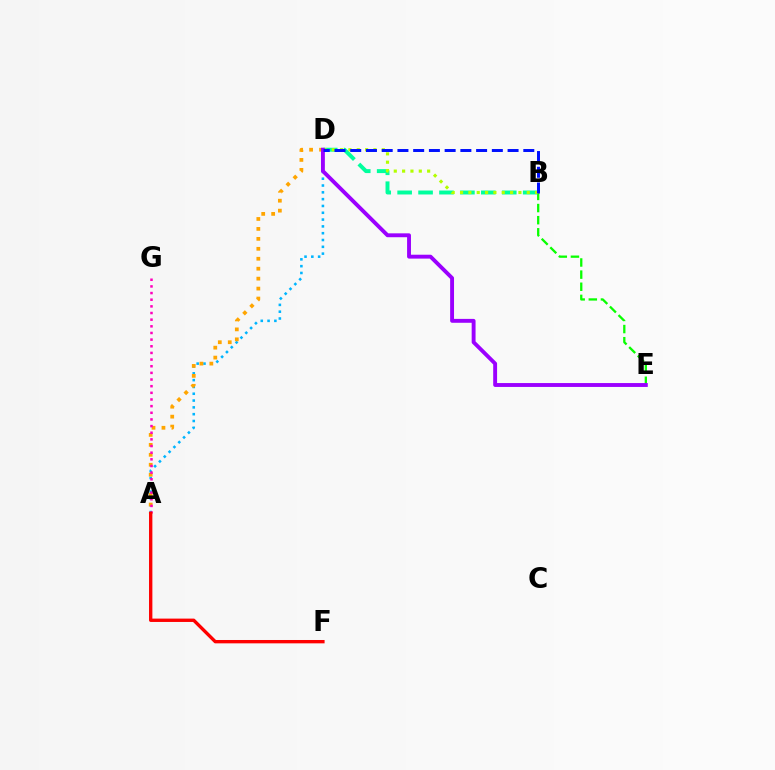{('B', 'D'): [{'color': '#00ff9d', 'line_style': 'dashed', 'thickness': 2.84}, {'color': '#b3ff00', 'line_style': 'dotted', 'thickness': 2.27}, {'color': '#0010ff', 'line_style': 'dashed', 'thickness': 2.14}], ('B', 'E'): [{'color': '#08ff00', 'line_style': 'dashed', 'thickness': 1.65}], ('A', 'D'): [{'color': '#00b5ff', 'line_style': 'dotted', 'thickness': 1.85}, {'color': '#ffa500', 'line_style': 'dotted', 'thickness': 2.7}], ('D', 'E'): [{'color': '#9b00ff', 'line_style': 'solid', 'thickness': 2.8}], ('A', 'G'): [{'color': '#ff00bd', 'line_style': 'dotted', 'thickness': 1.81}], ('A', 'F'): [{'color': '#ff0000', 'line_style': 'solid', 'thickness': 2.41}]}